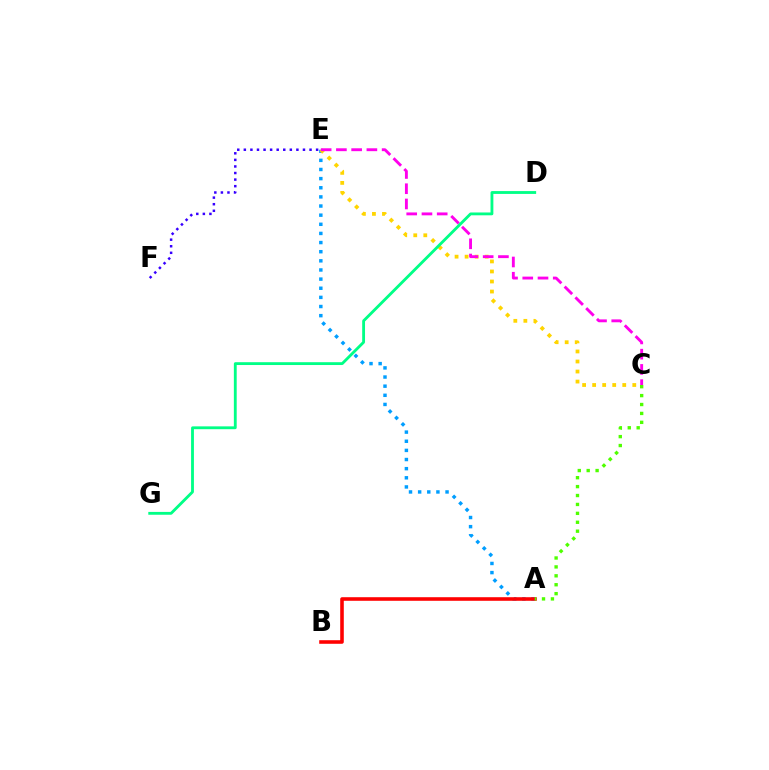{('A', 'E'): [{'color': '#009eff', 'line_style': 'dotted', 'thickness': 2.48}], ('C', 'E'): [{'color': '#ffd500', 'line_style': 'dotted', 'thickness': 2.73}, {'color': '#ff00ed', 'line_style': 'dashed', 'thickness': 2.07}], ('A', 'B'): [{'color': '#ff0000', 'line_style': 'solid', 'thickness': 2.58}], ('D', 'G'): [{'color': '#00ff86', 'line_style': 'solid', 'thickness': 2.04}], ('E', 'F'): [{'color': '#3700ff', 'line_style': 'dotted', 'thickness': 1.79}], ('A', 'C'): [{'color': '#4fff00', 'line_style': 'dotted', 'thickness': 2.42}]}